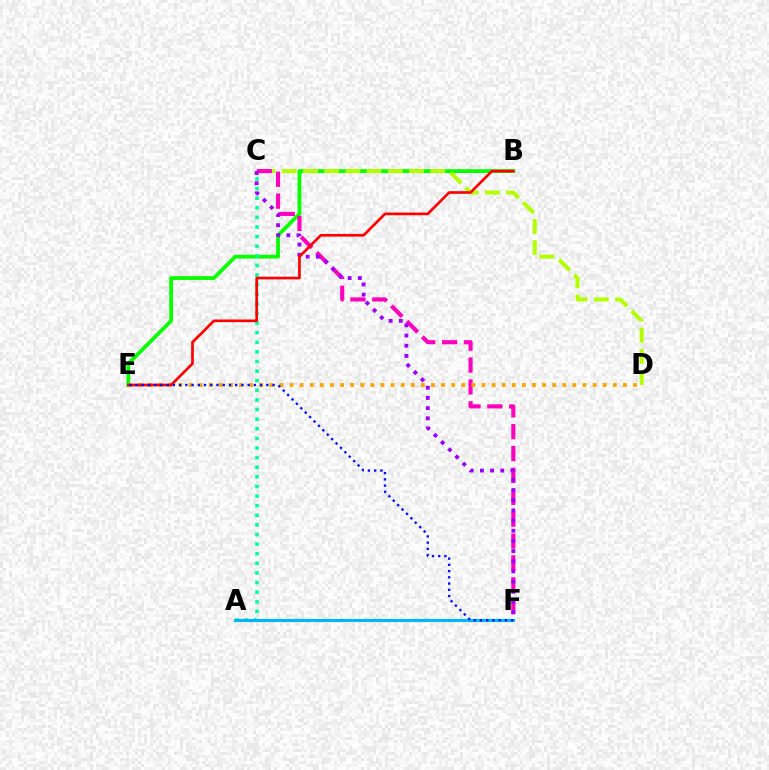{('B', 'E'): [{'color': '#08ff00', 'line_style': 'solid', 'thickness': 2.74}, {'color': '#ff0000', 'line_style': 'solid', 'thickness': 1.93}], ('C', 'D'): [{'color': '#b3ff00', 'line_style': 'dashed', 'thickness': 2.88}], ('A', 'C'): [{'color': '#00ff9d', 'line_style': 'dotted', 'thickness': 2.61}], ('C', 'F'): [{'color': '#ff00bd', 'line_style': 'dashed', 'thickness': 2.97}, {'color': '#9b00ff', 'line_style': 'dotted', 'thickness': 2.76}], ('A', 'F'): [{'color': '#00b5ff', 'line_style': 'solid', 'thickness': 2.25}], ('D', 'E'): [{'color': '#ffa500', 'line_style': 'dotted', 'thickness': 2.74}], ('E', 'F'): [{'color': '#0010ff', 'line_style': 'dotted', 'thickness': 1.69}]}